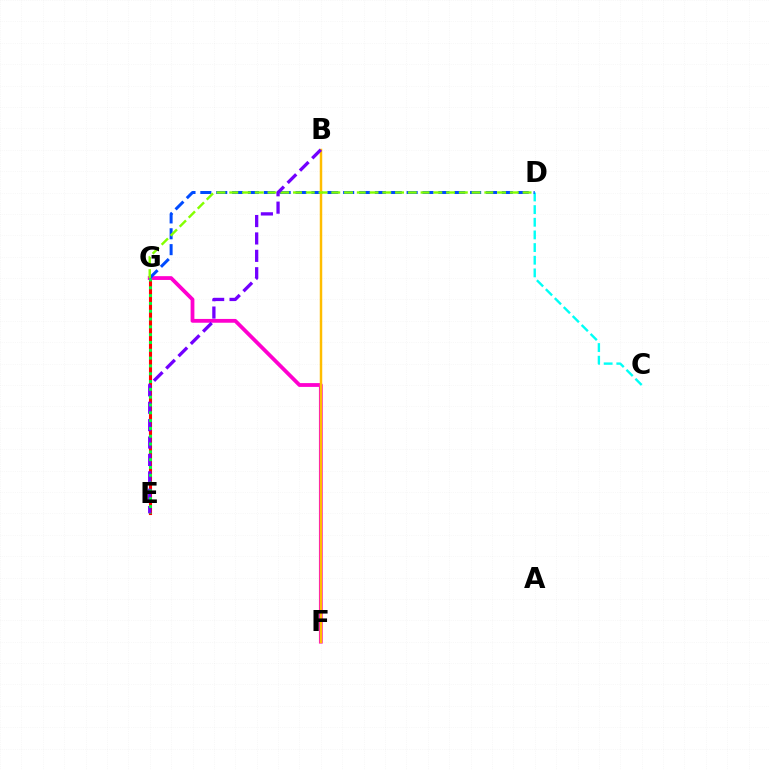{('E', 'G'): [{'color': '#ff0000', 'line_style': 'solid', 'thickness': 2.22}, {'color': '#00ff39', 'line_style': 'dotted', 'thickness': 2.12}], ('C', 'D'): [{'color': '#00fff6', 'line_style': 'dashed', 'thickness': 1.72}], ('F', 'G'): [{'color': '#ff00cf', 'line_style': 'solid', 'thickness': 2.73}], ('D', 'G'): [{'color': '#004bff', 'line_style': 'dashed', 'thickness': 2.16}, {'color': '#84ff00', 'line_style': 'dashed', 'thickness': 1.73}], ('B', 'F'): [{'color': '#ffbd00', 'line_style': 'solid', 'thickness': 1.78}], ('B', 'E'): [{'color': '#7200ff', 'line_style': 'dashed', 'thickness': 2.36}]}